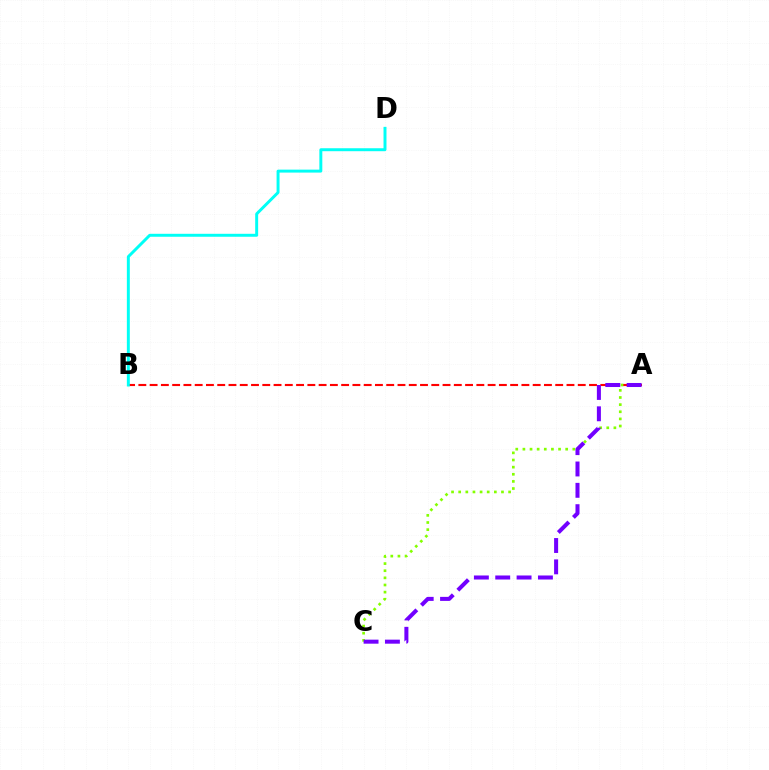{('A', 'B'): [{'color': '#ff0000', 'line_style': 'dashed', 'thickness': 1.53}], ('B', 'D'): [{'color': '#00fff6', 'line_style': 'solid', 'thickness': 2.13}], ('A', 'C'): [{'color': '#84ff00', 'line_style': 'dotted', 'thickness': 1.94}, {'color': '#7200ff', 'line_style': 'dashed', 'thickness': 2.9}]}